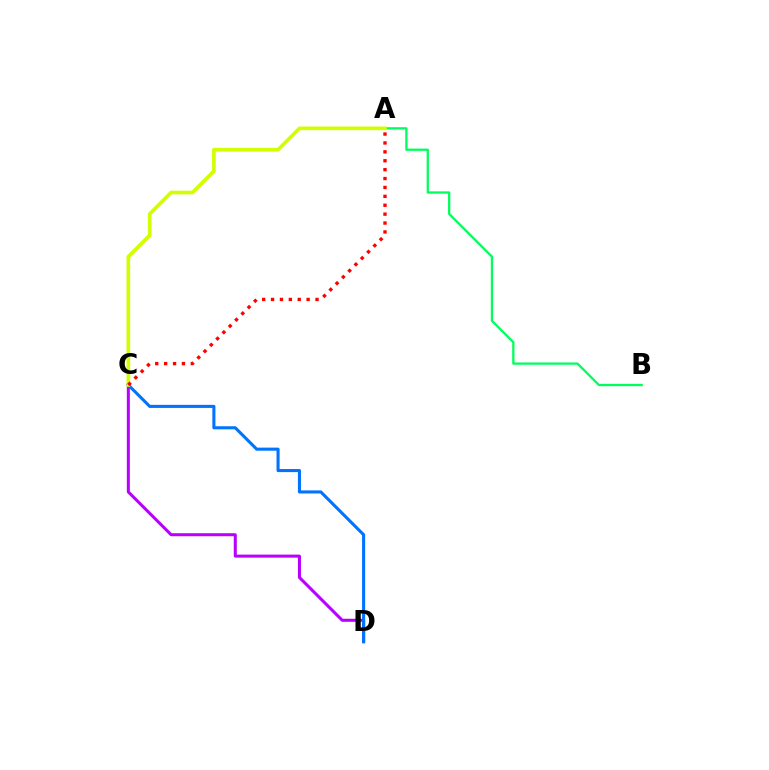{('C', 'D'): [{'color': '#b900ff', 'line_style': 'solid', 'thickness': 2.18}, {'color': '#0074ff', 'line_style': 'solid', 'thickness': 2.22}], ('A', 'B'): [{'color': '#00ff5c', 'line_style': 'solid', 'thickness': 1.65}], ('A', 'C'): [{'color': '#d1ff00', 'line_style': 'solid', 'thickness': 2.63}, {'color': '#ff0000', 'line_style': 'dotted', 'thickness': 2.42}]}